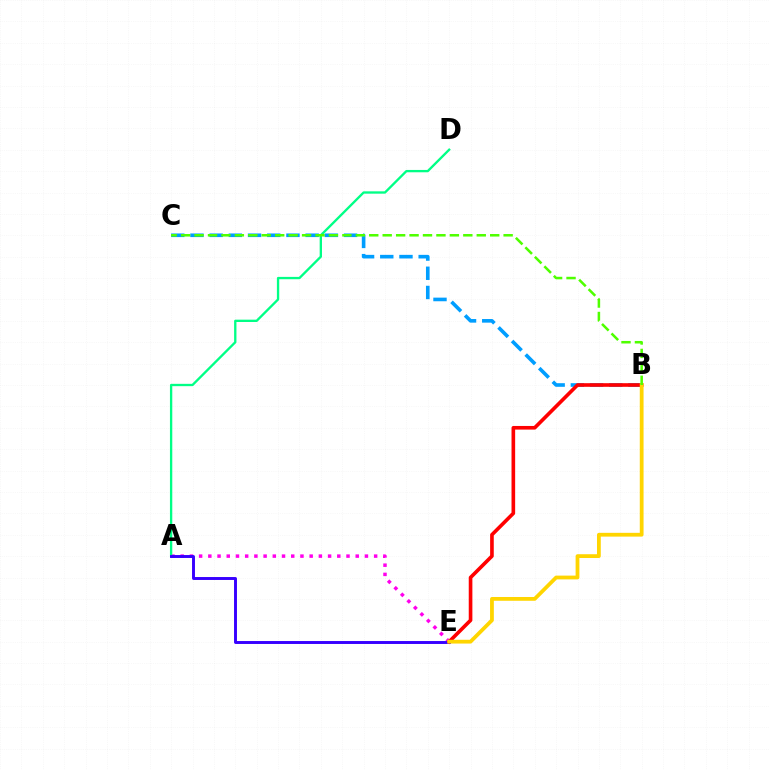{('A', 'E'): [{'color': '#ff00ed', 'line_style': 'dotted', 'thickness': 2.5}, {'color': '#3700ff', 'line_style': 'solid', 'thickness': 2.11}], ('A', 'D'): [{'color': '#00ff86', 'line_style': 'solid', 'thickness': 1.68}], ('B', 'C'): [{'color': '#009eff', 'line_style': 'dashed', 'thickness': 2.61}, {'color': '#4fff00', 'line_style': 'dashed', 'thickness': 1.83}], ('B', 'E'): [{'color': '#ff0000', 'line_style': 'solid', 'thickness': 2.62}, {'color': '#ffd500', 'line_style': 'solid', 'thickness': 2.72}]}